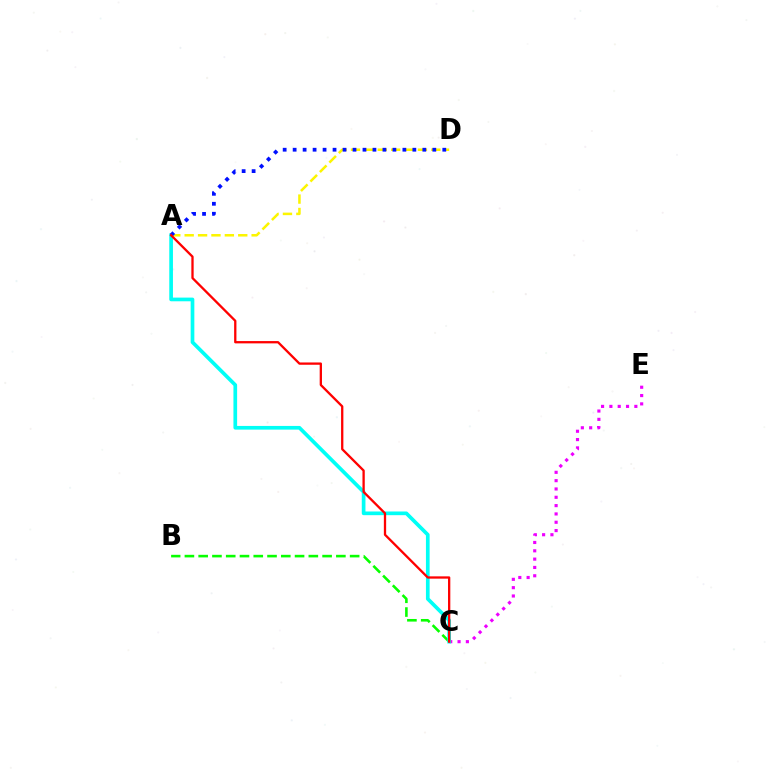{('C', 'E'): [{'color': '#ee00ff', 'line_style': 'dotted', 'thickness': 2.26}], ('B', 'C'): [{'color': '#08ff00', 'line_style': 'dashed', 'thickness': 1.87}], ('A', 'D'): [{'color': '#fcf500', 'line_style': 'dashed', 'thickness': 1.82}, {'color': '#0010ff', 'line_style': 'dotted', 'thickness': 2.71}], ('A', 'C'): [{'color': '#00fff6', 'line_style': 'solid', 'thickness': 2.65}, {'color': '#ff0000', 'line_style': 'solid', 'thickness': 1.66}]}